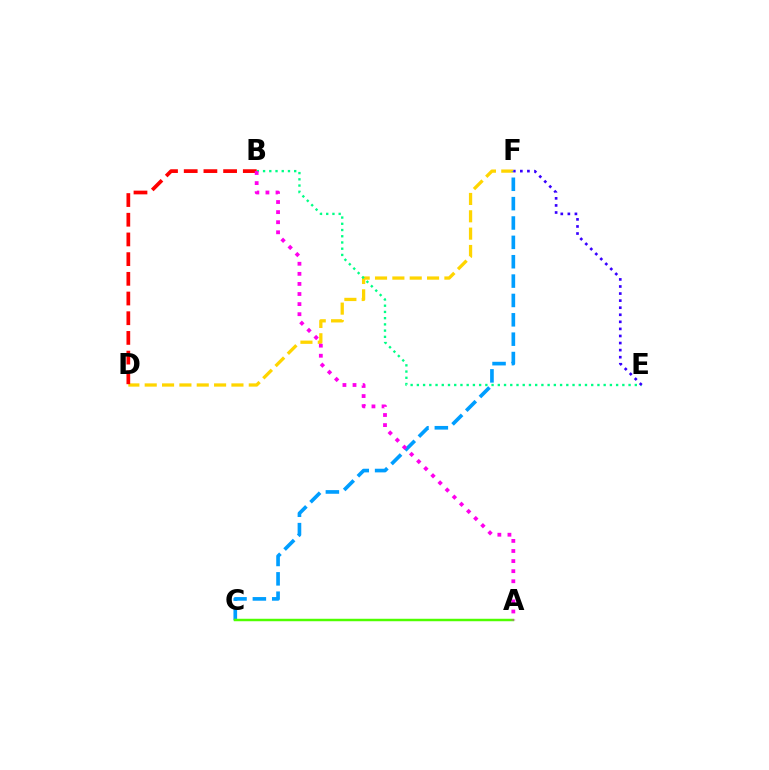{('D', 'F'): [{'color': '#ffd500', 'line_style': 'dashed', 'thickness': 2.36}], ('C', 'F'): [{'color': '#009eff', 'line_style': 'dashed', 'thickness': 2.63}], ('B', 'E'): [{'color': '#00ff86', 'line_style': 'dotted', 'thickness': 1.69}], ('B', 'D'): [{'color': '#ff0000', 'line_style': 'dashed', 'thickness': 2.68}], ('E', 'F'): [{'color': '#3700ff', 'line_style': 'dotted', 'thickness': 1.92}], ('A', 'C'): [{'color': '#4fff00', 'line_style': 'solid', 'thickness': 1.78}], ('A', 'B'): [{'color': '#ff00ed', 'line_style': 'dotted', 'thickness': 2.74}]}